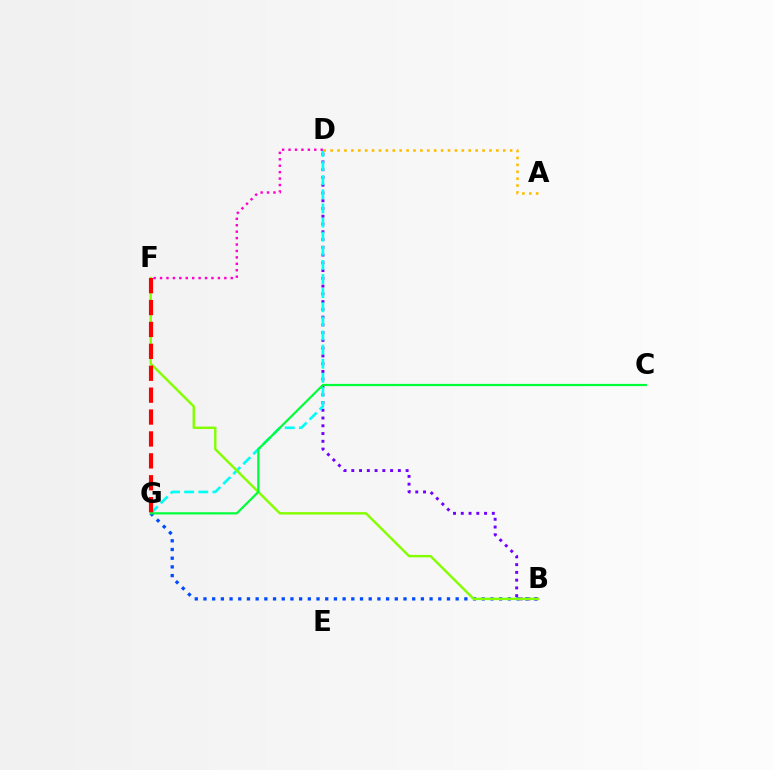{('B', 'G'): [{'color': '#004bff', 'line_style': 'dotted', 'thickness': 2.36}], ('B', 'D'): [{'color': '#7200ff', 'line_style': 'dotted', 'thickness': 2.11}], ('D', 'G'): [{'color': '#00fff6', 'line_style': 'dashed', 'thickness': 1.92}], ('D', 'F'): [{'color': '#ff00cf', 'line_style': 'dotted', 'thickness': 1.75}], ('B', 'F'): [{'color': '#84ff00', 'line_style': 'solid', 'thickness': 1.74}], ('A', 'D'): [{'color': '#ffbd00', 'line_style': 'dotted', 'thickness': 1.88}], ('C', 'G'): [{'color': '#00ff39', 'line_style': 'solid', 'thickness': 1.58}], ('F', 'G'): [{'color': '#ff0000', 'line_style': 'dashed', 'thickness': 2.98}]}